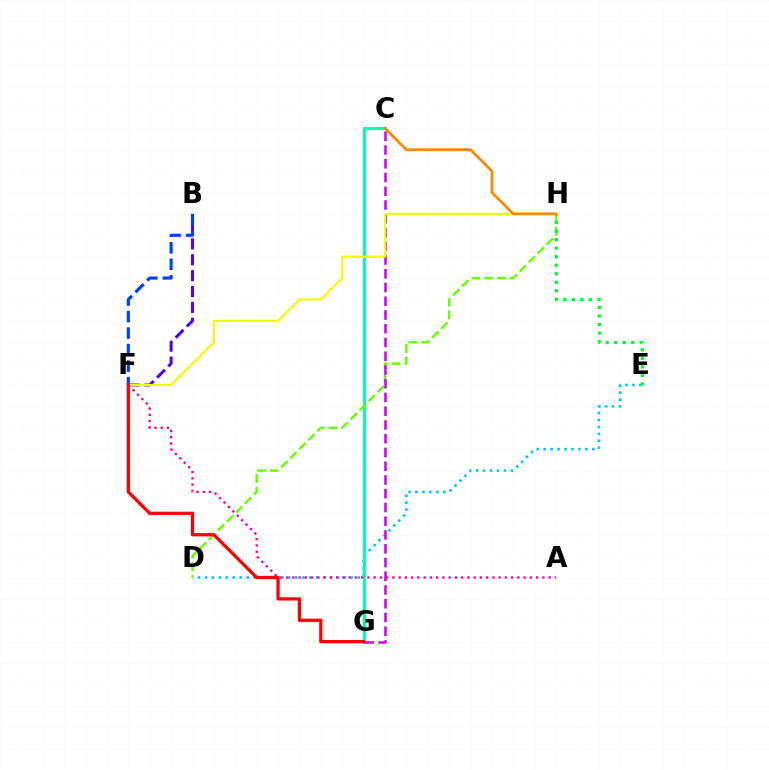{('D', 'E'): [{'color': '#00c7ff', 'line_style': 'dotted', 'thickness': 1.89}], ('C', 'G'): [{'color': '#00ffaf', 'line_style': 'solid', 'thickness': 2.19}, {'color': '#d600ff', 'line_style': 'dashed', 'thickness': 1.87}], ('B', 'F'): [{'color': '#4f00ff', 'line_style': 'dashed', 'thickness': 2.16}, {'color': '#003fff', 'line_style': 'dashed', 'thickness': 2.24}], ('D', 'H'): [{'color': '#66ff00', 'line_style': 'dashed', 'thickness': 1.73}], ('E', 'H'): [{'color': '#00ff27', 'line_style': 'dotted', 'thickness': 2.32}], ('A', 'F'): [{'color': '#ff00a0', 'line_style': 'dotted', 'thickness': 1.7}], ('F', 'H'): [{'color': '#eeff00', 'line_style': 'solid', 'thickness': 1.58}], ('C', 'H'): [{'color': '#ff8800', 'line_style': 'solid', 'thickness': 1.99}], ('F', 'G'): [{'color': '#ff0000', 'line_style': 'solid', 'thickness': 2.35}]}